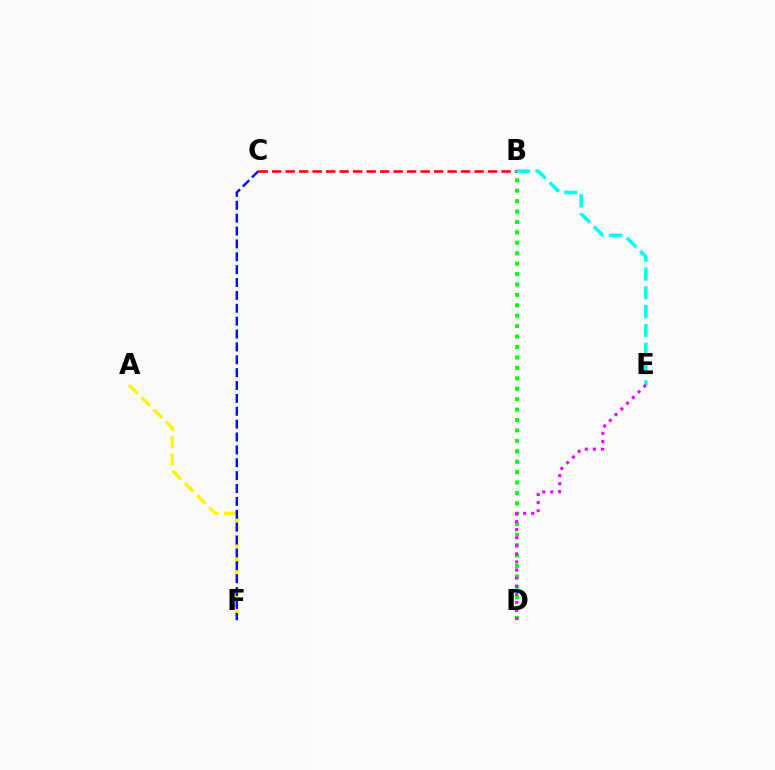{('A', 'F'): [{'color': '#fcf500', 'line_style': 'dashed', 'thickness': 2.35}], ('B', 'C'): [{'color': '#ff0000', 'line_style': 'dashed', 'thickness': 1.83}], ('B', 'D'): [{'color': '#08ff00', 'line_style': 'dotted', 'thickness': 2.83}], ('B', 'E'): [{'color': '#00fff6', 'line_style': 'dashed', 'thickness': 2.55}], ('D', 'E'): [{'color': '#ee00ff', 'line_style': 'dotted', 'thickness': 2.2}], ('C', 'F'): [{'color': '#0010ff', 'line_style': 'dashed', 'thickness': 1.75}]}